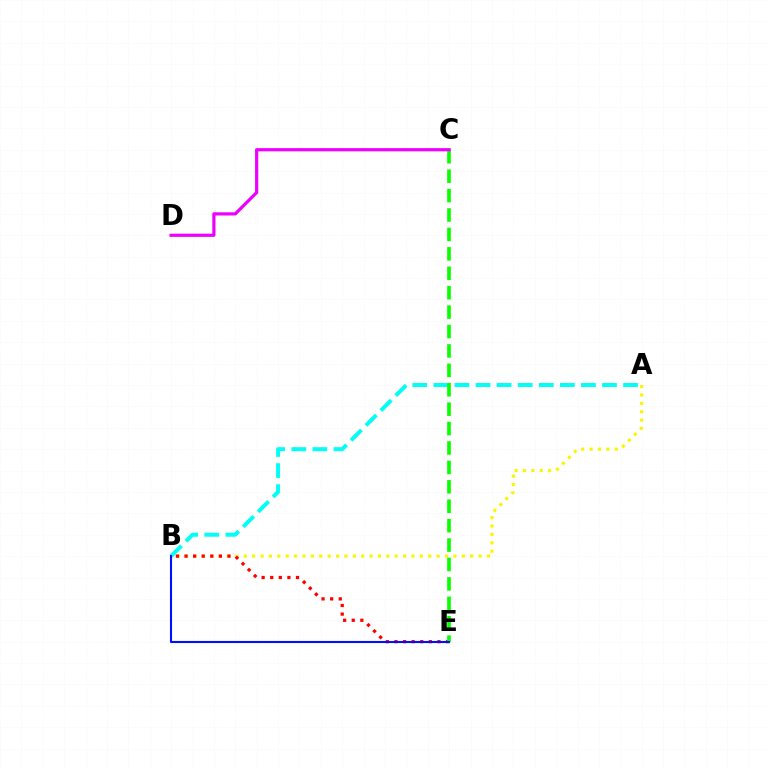{('A', 'B'): [{'color': '#00fff6', 'line_style': 'dashed', 'thickness': 2.86}, {'color': '#fcf500', 'line_style': 'dotted', 'thickness': 2.28}], ('B', 'E'): [{'color': '#ff0000', 'line_style': 'dotted', 'thickness': 2.34}, {'color': '#0010ff', 'line_style': 'solid', 'thickness': 1.51}], ('C', 'E'): [{'color': '#08ff00', 'line_style': 'dashed', 'thickness': 2.64}], ('C', 'D'): [{'color': '#ee00ff', 'line_style': 'solid', 'thickness': 2.31}]}